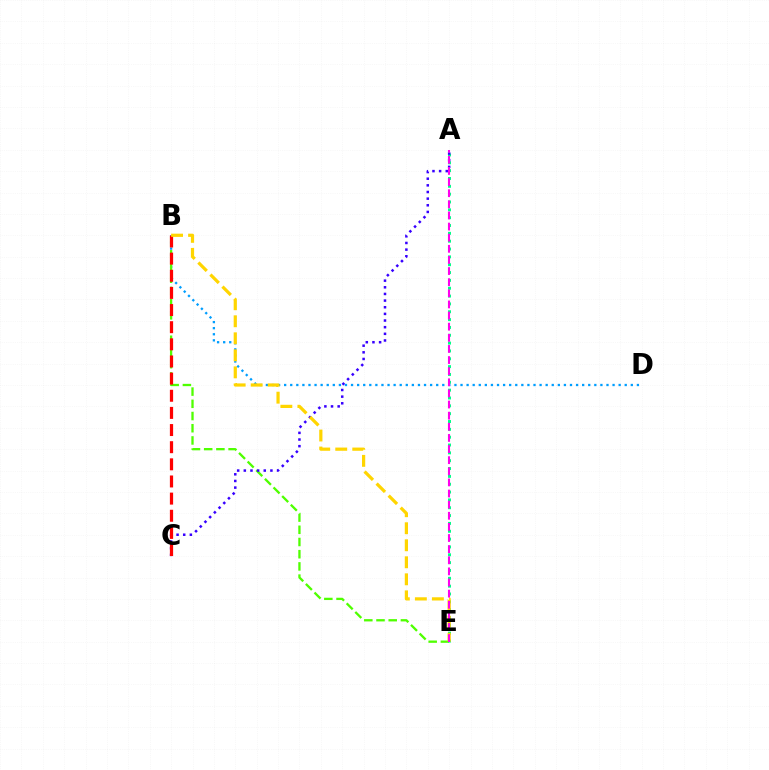{('B', 'D'): [{'color': '#009eff', 'line_style': 'dotted', 'thickness': 1.65}], ('B', 'E'): [{'color': '#4fff00', 'line_style': 'dashed', 'thickness': 1.66}, {'color': '#ffd500', 'line_style': 'dashed', 'thickness': 2.31}], ('A', 'E'): [{'color': '#00ff86', 'line_style': 'dotted', 'thickness': 2.13}, {'color': '#ff00ed', 'line_style': 'dashed', 'thickness': 1.51}], ('A', 'C'): [{'color': '#3700ff', 'line_style': 'dotted', 'thickness': 1.81}], ('B', 'C'): [{'color': '#ff0000', 'line_style': 'dashed', 'thickness': 2.33}]}